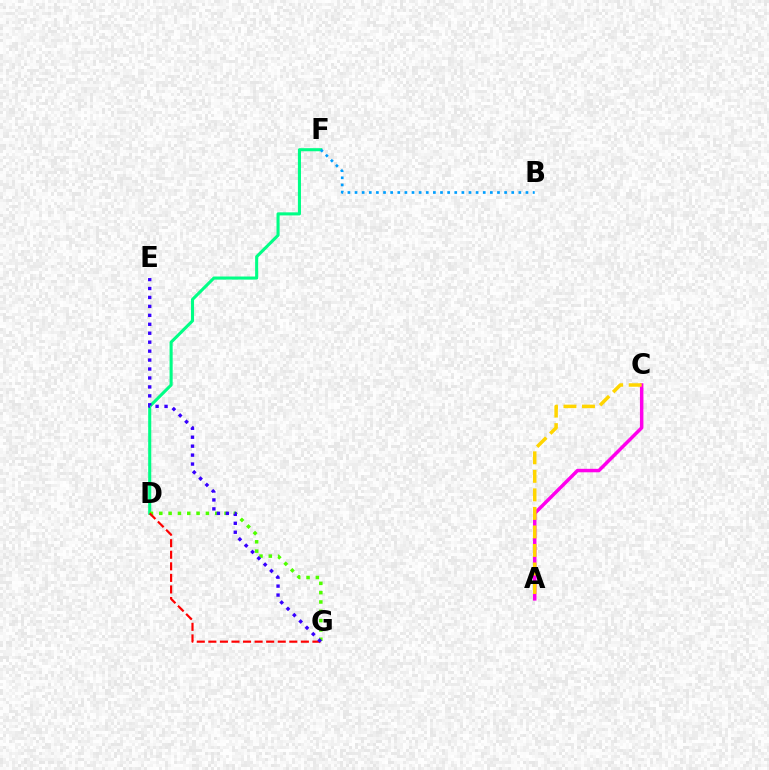{('A', 'C'): [{'color': '#ff00ed', 'line_style': 'solid', 'thickness': 2.5}, {'color': '#ffd500', 'line_style': 'dashed', 'thickness': 2.52}], ('D', 'F'): [{'color': '#00ff86', 'line_style': 'solid', 'thickness': 2.22}], ('D', 'G'): [{'color': '#4fff00', 'line_style': 'dotted', 'thickness': 2.53}, {'color': '#ff0000', 'line_style': 'dashed', 'thickness': 1.57}], ('E', 'G'): [{'color': '#3700ff', 'line_style': 'dotted', 'thickness': 2.43}], ('B', 'F'): [{'color': '#009eff', 'line_style': 'dotted', 'thickness': 1.94}]}